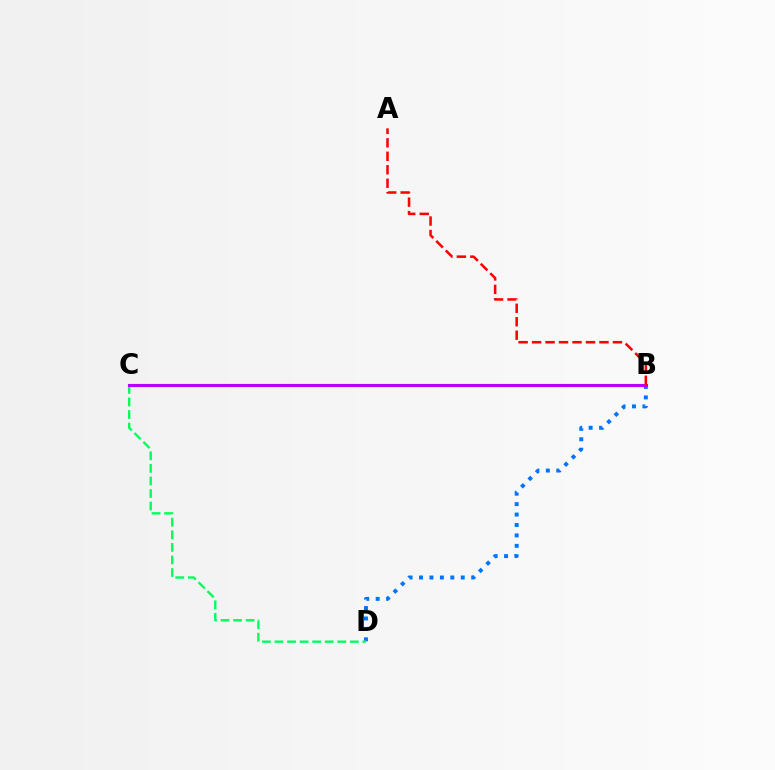{('B', 'C'): [{'color': '#d1ff00', 'line_style': 'solid', 'thickness': 2.21}, {'color': '#b900ff', 'line_style': 'solid', 'thickness': 2.23}], ('B', 'D'): [{'color': '#0074ff', 'line_style': 'dotted', 'thickness': 2.83}], ('C', 'D'): [{'color': '#00ff5c', 'line_style': 'dashed', 'thickness': 1.71}], ('A', 'B'): [{'color': '#ff0000', 'line_style': 'dashed', 'thickness': 1.83}]}